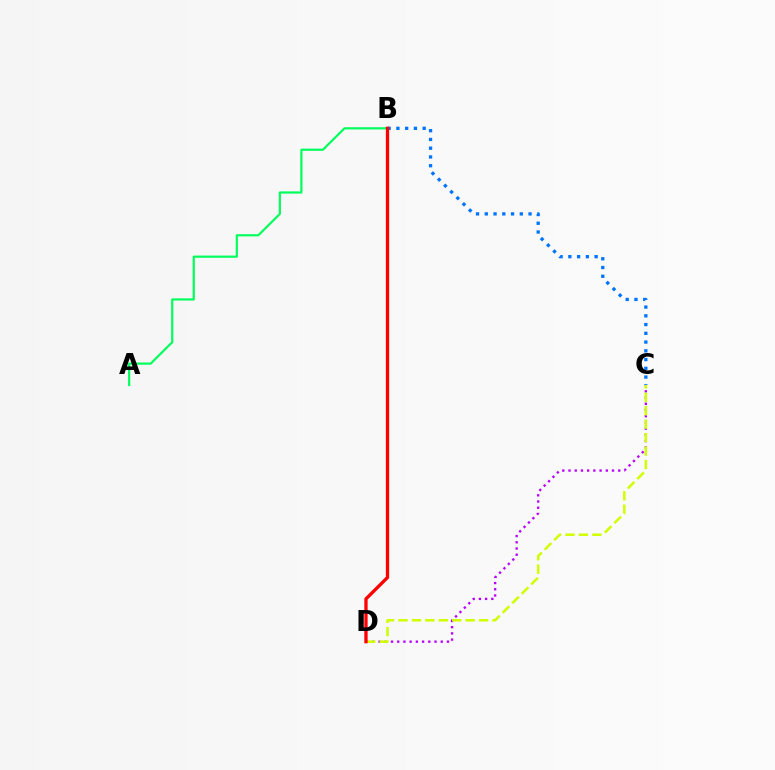{('A', 'B'): [{'color': '#00ff5c', 'line_style': 'solid', 'thickness': 1.58}], ('C', 'D'): [{'color': '#b900ff', 'line_style': 'dotted', 'thickness': 1.69}, {'color': '#d1ff00', 'line_style': 'dashed', 'thickness': 1.82}], ('B', 'C'): [{'color': '#0074ff', 'line_style': 'dotted', 'thickness': 2.38}], ('B', 'D'): [{'color': '#ff0000', 'line_style': 'solid', 'thickness': 2.38}]}